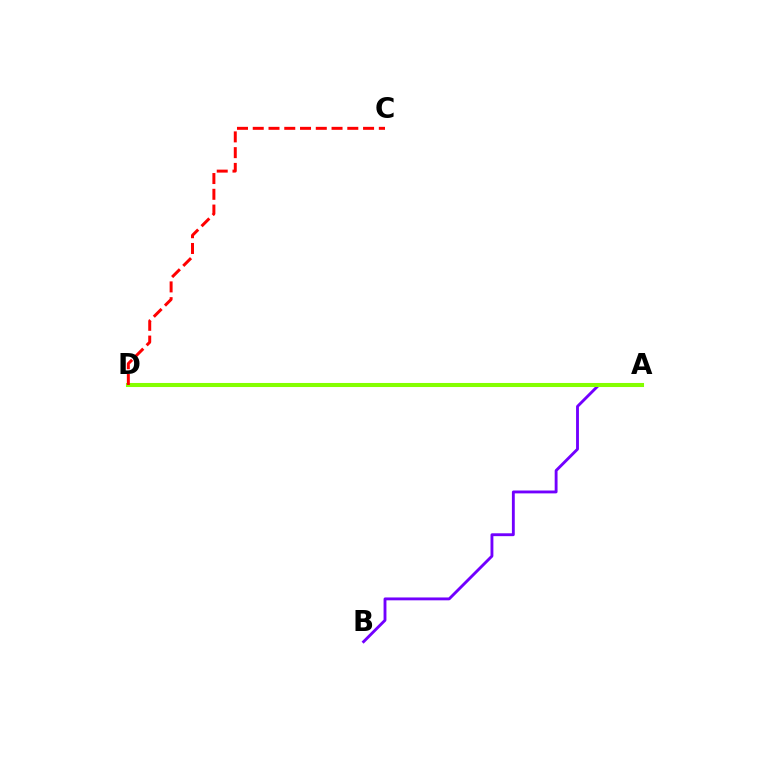{('A', 'B'): [{'color': '#7200ff', 'line_style': 'solid', 'thickness': 2.06}], ('A', 'D'): [{'color': '#00fff6', 'line_style': 'dashed', 'thickness': 2.61}, {'color': '#84ff00', 'line_style': 'solid', 'thickness': 2.93}], ('C', 'D'): [{'color': '#ff0000', 'line_style': 'dashed', 'thickness': 2.14}]}